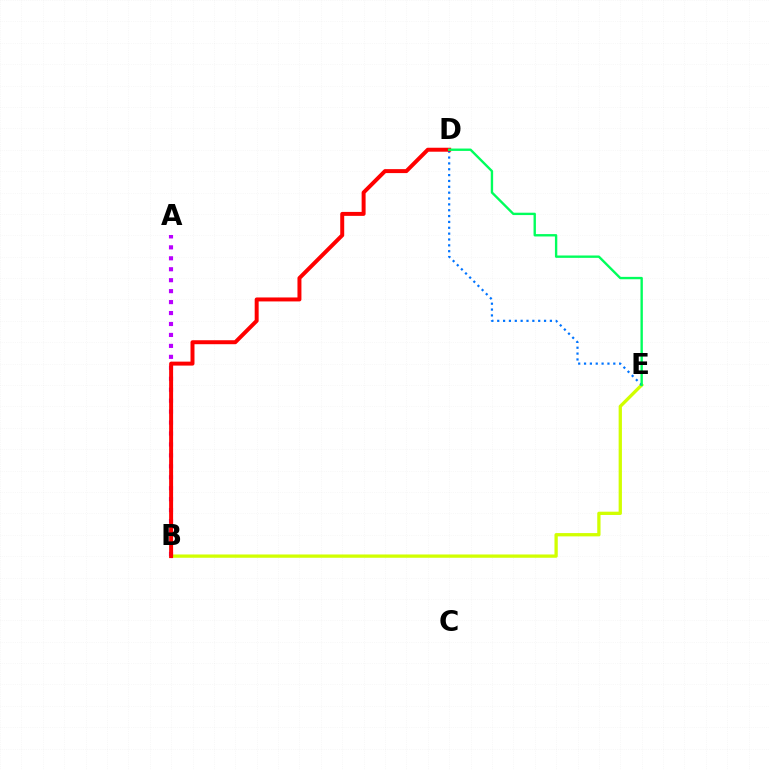{('B', 'E'): [{'color': '#d1ff00', 'line_style': 'solid', 'thickness': 2.37}], ('D', 'E'): [{'color': '#0074ff', 'line_style': 'dotted', 'thickness': 1.59}, {'color': '#00ff5c', 'line_style': 'solid', 'thickness': 1.71}], ('A', 'B'): [{'color': '#b900ff', 'line_style': 'dotted', 'thickness': 2.97}], ('B', 'D'): [{'color': '#ff0000', 'line_style': 'solid', 'thickness': 2.86}]}